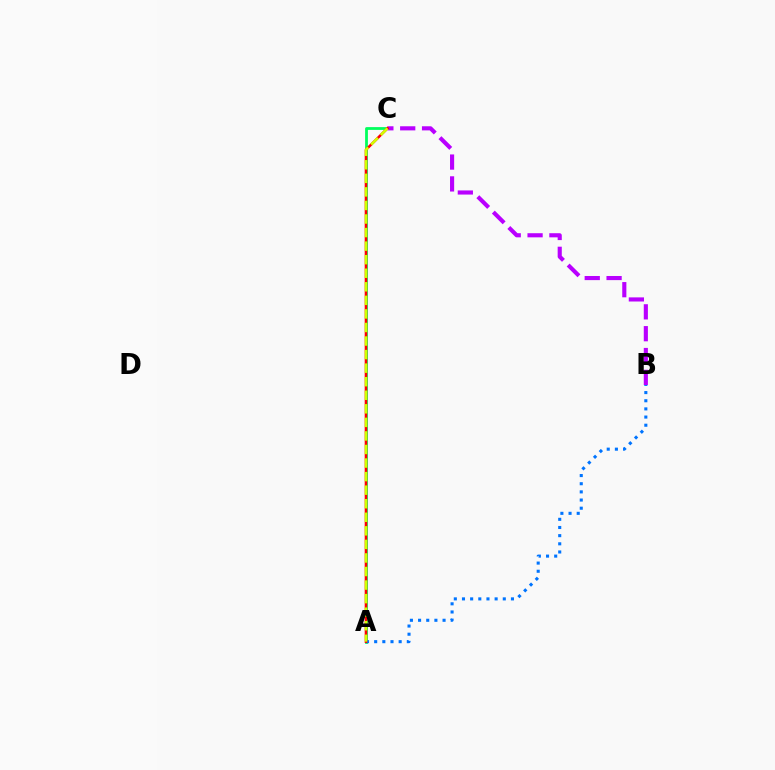{('A', 'C'): [{'color': '#00ff5c', 'line_style': 'solid', 'thickness': 2.01}, {'color': '#ff0000', 'line_style': 'solid', 'thickness': 1.83}, {'color': '#d1ff00', 'line_style': 'dashed', 'thickness': 1.84}], ('A', 'B'): [{'color': '#0074ff', 'line_style': 'dotted', 'thickness': 2.22}], ('B', 'C'): [{'color': '#b900ff', 'line_style': 'dashed', 'thickness': 2.97}]}